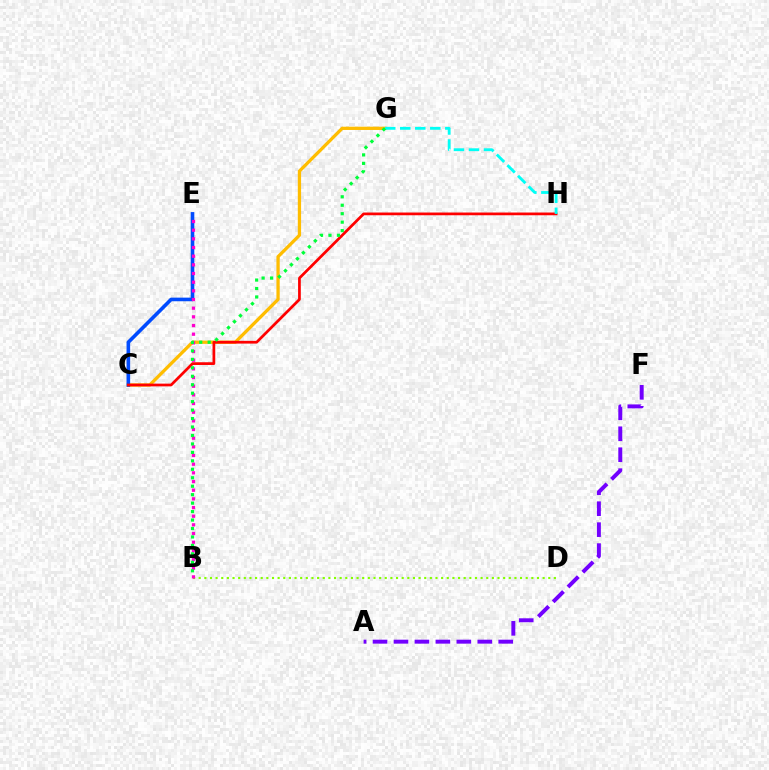{('C', 'G'): [{'color': '#ffbd00', 'line_style': 'solid', 'thickness': 2.36}], ('C', 'E'): [{'color': '#004bff', 'line_style': 'solid', 'thickness': 2.6}], ('C', 'H'): [{'color': '#ff0000', 'line_style': 'solid', 'thickness': 1.97}], ('B', 'D'): [{'color': '#84ff00', 'line_style': 'dotted', 'thickness': 1.53}], ('B', 'E'): [{'color': '#ff00cf', 'line_style': 'dotted', 'thickness': 2.35}], ('A', 'F'): [{'color': '#7200ff', 'line_style': 'dashed', 'thickness': 2.85}], ('G', 'H'): [{'color': '#00fff6', 'line_style': 'dashed', 'thickness': 2.04}], ('B', 'G'): [{'color': '#00ff39', 'line_style': 'dotted', 'thickness': 2.3}]}